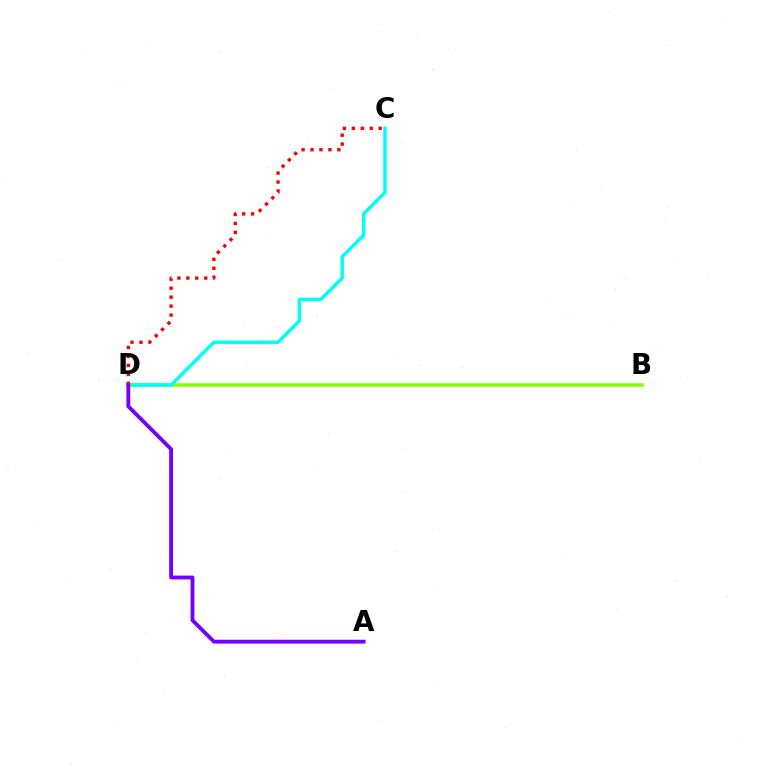{('B', 'D'): [{'color': '#84ff00', 'line_style': 'solid', 'thickness': 2.52}], ('C', 'D'): [{'color': '#00fff6', 'line_style': 'solid', 'thickness': 2.47}, {'color': '#ff0000', 'line_style': 'dotted', 'thickness': 2.43}], ('A', 'D'): [{'color': '#7200ff', 'line_style': 'solid', 'thickness': 2.76}]}